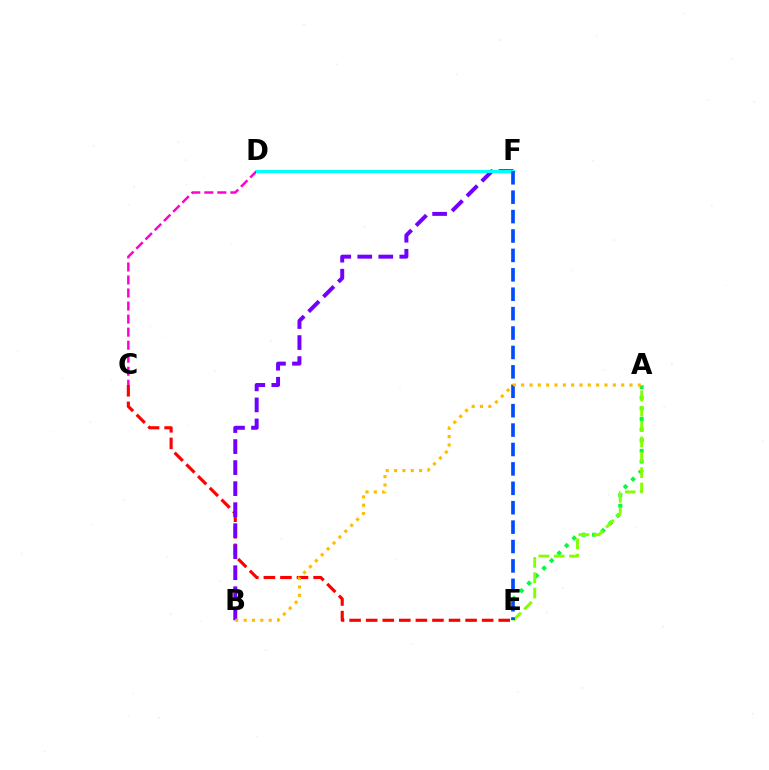{('A', 'E'): [{'color': '#00ff39', 'line_style': 'dotted', 'thickness': 2.89}, {'color': '#84ff00', 'line_style': 'dashed', 'thickness': 2.08}], ('C', 'E'): [{'color': '#ff0000', 'line_style': 'dashed', 'thickness': 2.25}], ('B', 'F'): [{'color': '#7200ff', 'line_style': 'dashed', 'thickness': 2.86}], ('C', 'D'): [{'color': '#ff00cf', 'line_style': 'dashed', 'thickness': 1.77}], ('D', 'F'): [{'color': '#00fff6', 'line_style': 'solid', 'thickness': 2.23}], ('E', 'F'): [{'color': '#004bff', 'line_style': 'dashed', 'thickness': 2.64}], ('A', 'B'): [{'color': '#ffbd00', 'line_style': 'dotted', 'thickness': 2.26}]}